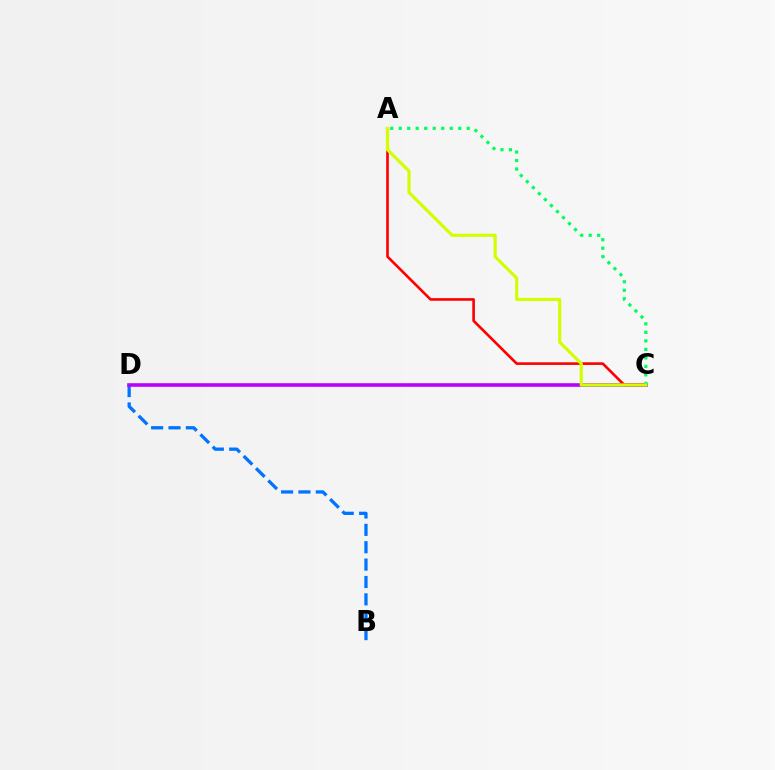{('B', 'D'): [{'color': '#0074ff', 'line_style': 'dashed', 'thickness': 2.36}], ('C', 'D'): [{'color': '#b900ff', 'line_style': 'solid', 'thickness': 2.58}], ('A', 'C'): [{'color': '#ff0000', 'line_style': 'solid', 'thickness': 1.9}, {'color': '#00ff5c', 'line_style': 'dotted', 'thickness': 2.31}, {'color': '#d1ff00', 'line_style': 'solid', 'thickness': 2.28}]}